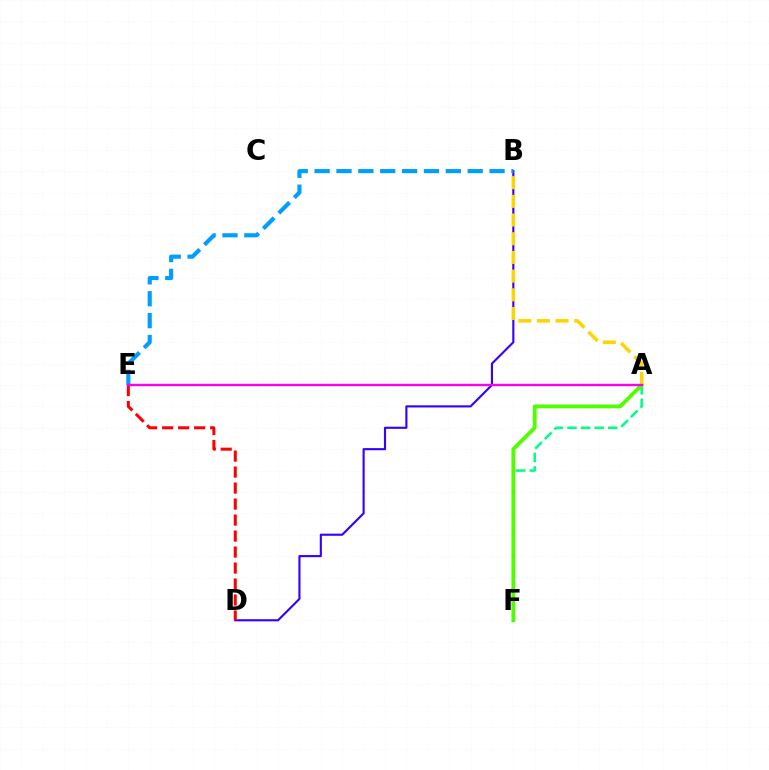{('B', 'D'): [{'color': '#3700ff', 'line_style': 'solid', 'thickness': 1.53}], ('B', 'E'): [{'color': '#009eff', 'line_style': 'dashed', 'thickness': 2.97}], ('A', 'F'): [{'color': '#00ff86', 'line_style': 'dashed', 'thickness': 1.85}, {'color': '#4fff00', 'line_style': 'solid', 'thickness': 2.76}], ('D', 'E'): [{'color': '#ff0000', 'line_style': 'dashed', 'thickness': 2.17}], ('A', 'B'): [{'color': '#ffd500', 'line_style': 'dashed', 'thickness': 2.54}], ('A', 'E'): [{'color': '#ff00ed', 'line_style': 'solid', 'thickness': 1.72}]}